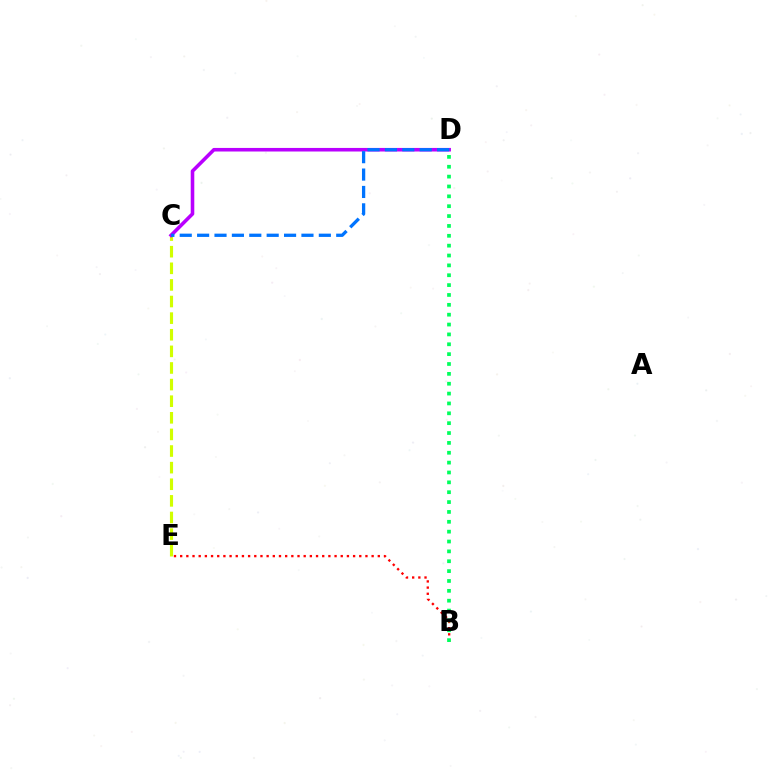{('B', 'E'): [{'color': '#ff0000', 'line_style': 'dotted', 'thickness': 1.68}], ('C', 'E'): [{'color': '#d1ff00', 'line_style': 'dashed', 'thickness': 2.26}], ('C', 'D'): [{'color': '#b900ff', 'line_style': 'solid', 'thickness': 2.57}, {'color': '#0074ff', 'line_style': 'dashed', 'thickness': 2.36}], ('B', 'D'): [{'color': '#00ff5c', 'line_style': 'dotted', 'thickness': 2.68}]}